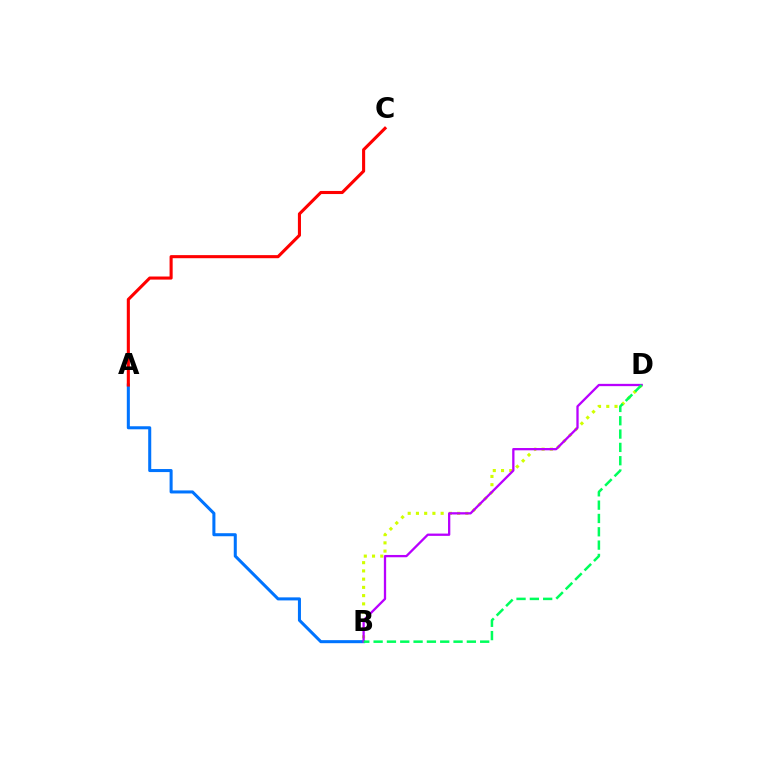{('B', 'D'): [{'color': '#d1ff00', 'line_style': 'dotted', 'thickness': 2.24}, {'color': '#b900ff', 'line_style': 'solid', 'thickness': 1.65}, {'color': '#00ff5c', 'line_style': 'dashed', 'thickness': 1.81}], ('A', 'B'): [{'color': '#0074ff', 'line_style': 'solid', 'thickness': 2.19}], ('A', 'C'): [{'color': '#ff0000', 'line_style': 'solid', 'thickness': 2.23}]}